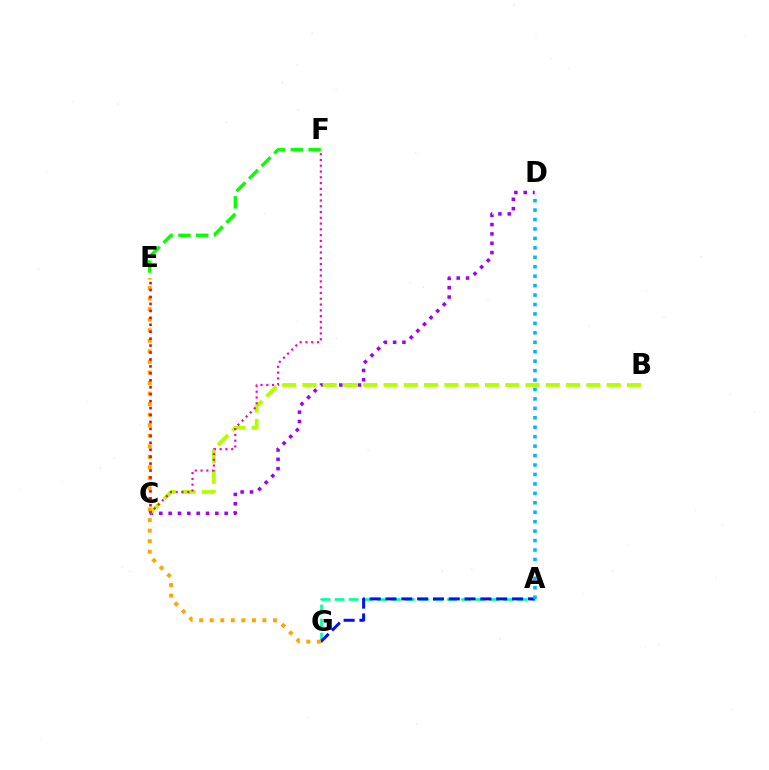{('C', 'D'): [{'color': '#9b00ff', 'line_style': 'dotted', 'thickness': 2.54}], ('A', 'G'): [{'color': '#00ff9d', 'line_style': 'dashed', 'thickness': 1.91}, {'color': '#0010ff', 'line_style': 'dashed', 'thickness': 2.15}], ('B', 'C'): [{'color': '#b3ff00', 'line_style': 'dashed', 'thickness': 2.76}], ('E', 'G'): [{'color': '#ffa500', 'line_style': 'dotted', 'thickness': 2.87}], ('C', 'E'): [{'color': '#ff0000', 'line_style': 'dotted', 'thickness': 1.89}], ('A', 'D'): [{'color': '#00b5ff', 'line_style': 'dotted', 'thickness': 2.57}], ('C', 'F'): [{'color': '#ff00bd', 'line_style': 'dotted', 'thickness': 1.57}], ('E', 'F'): [{'color': '#08ff00', 'line_style': 'dashed', 'thickness': 2.42}]}